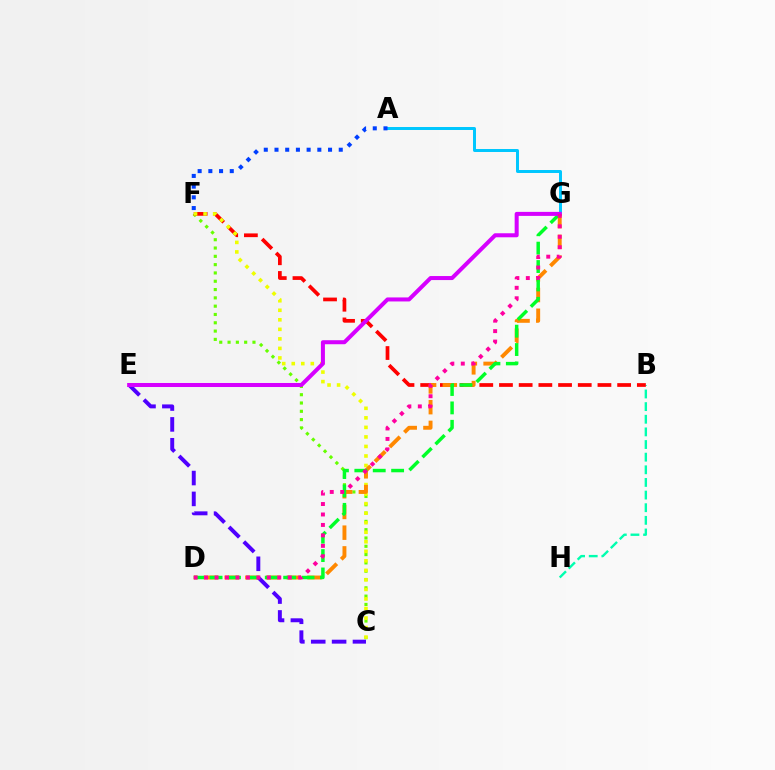{('A', 'G'): [{'color': '#00c7ff', 'line_style': 'solid', 'thickness': 2.14}], ('C', 'F'): [{'color': '#66ff00', 'line_style': 'dotted', 'thickness': 2.26}, {'color': '#eeff00', 'line_style': 'dotted', 'thickness': 2.59}], ('B', 'H'): [{'color': '#00ffaf', 'line_style': 'dashed', 'thickness': 1.72}], ('B', 'F'): [{'color': '#ff0000', 'line_style': 'dashed', 'thickness': 2.68}], ('D', 'G'): [{'color': '#ff8800', 'line_style': 'dashed', 'thickness': 2.81}, {'color': '#00ff27', 'line_style': 'dashed', 'thickness': 2.5}, {'color': '#ff00a0', 'line_style': 'dotted', 'thickness': 2.84}], ('C', 'E'): [{'color': '#4f00ff', 'line_style': 'dashed', 'thickness': 2.83}], ('A', 'F'): [{'color': '#003fff', 'line_style': 'dotted', 'thickness': 2.91}], ('E', 'G'): [{'color': '#d600ff', 'line_style': 'solid', 'thickness': 2.9}]}